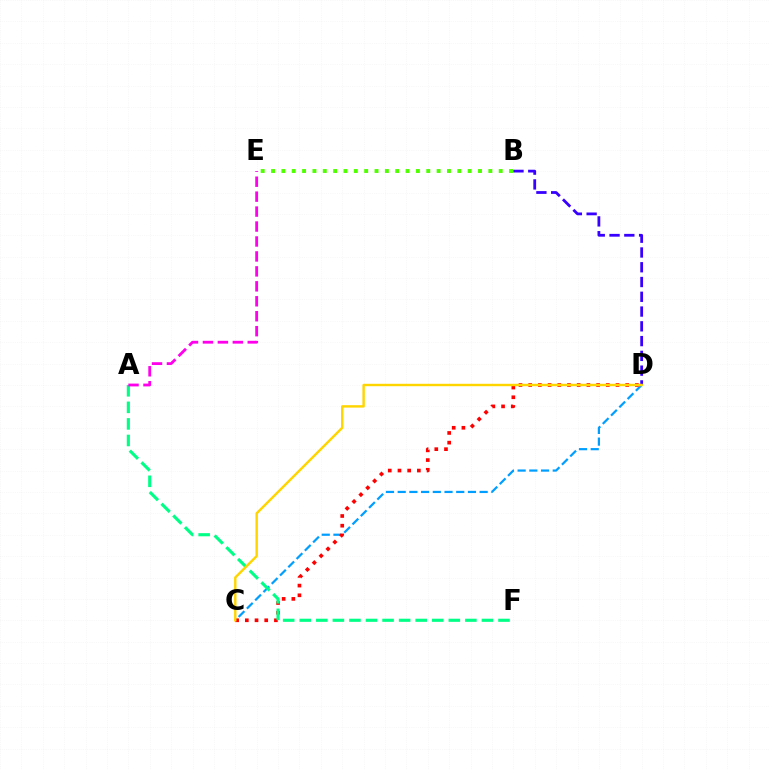{('B', 'E'): [{'color': '#4fff00', 'line_style': 'dotted', 'thickness': 2.81}], ('C', 'D'): [{'color': '#009eff', 'line_style': 'dashed', 'thickness': 1.59}, {'color': '#ff0000', 'line_style': 'dotted', 'thickness': 2.64}, {'color': '#ffd500', 'line_style': 'solid', 'thickness': 1.74}], ('B', 'D'): [{'color': '#3700ff', 'line_style': 'dashed', 'thickness': 2.01}], ('A', 'F'): [{'color': '#00ff86', 'line_style': 'dashed', 'thickness': 2.25}], ('A', 'E'): [{'color': '#ff00ed', 'line_style': 'dashed', 'thickness': 2.03}]}